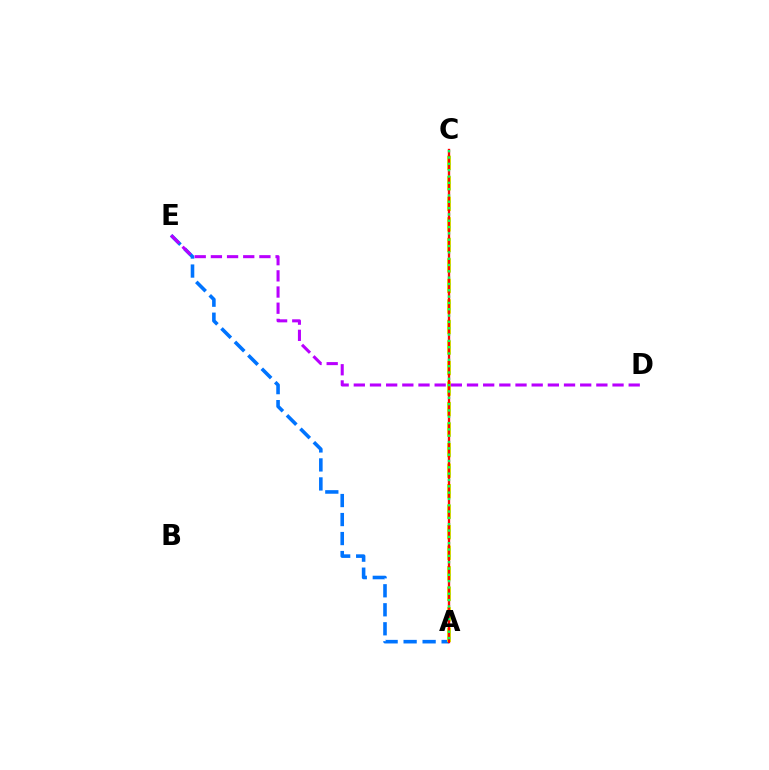{('A', 'E'): [{'color': '#0074ff', 'line_style': 'dashed', 'thickness': 2.58}], ('A', 'C'): [{'color': '#d1ff00', 'line_style': 'dashed', 'thickness': 2.79}, {'color': '#ff0000', 'line_style': 'solid', 'thickness': 1.69}, {'color': '#00ff5c', 'line_style': 'dotted', 'thickness': 1.72}], ('D', 'E'): [{'color': '#b900ff', 'line_style': 'dashed', 'thickness': 2.2}]}